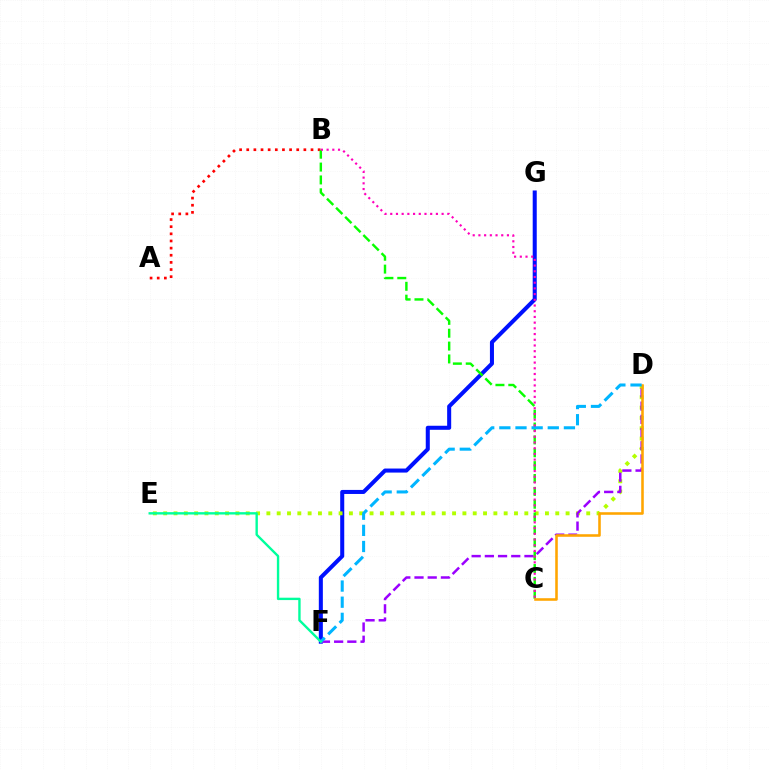{('F', 'G'): [{'color': '#0010ff', 'line_style': 'solid', 'thickness': 2.91}], ('D', 'E'): [{'color': '#b3ff00', 'line_style': 'dotted', 'thickness': 2.8}], ('D', 'F'): [{'color': '#9b00ff', 'line_style': 'dashed', 'thickness': 1.79}, {'color': '#00b5ff', 'line_style': 'dashed', 'thickness': 2.19}], ('A', 'B'): [{'color': '#ff0000', 'line_style': 'dotted', 'thickness': 1.94}], ('B', 'C'): [{'color': '#08ff00', 'line_style': 'dashed', 'thickness': 1.75}, {'color': '#ff00bd', 'line_style': 'dotted', 'thickness': 1.55}], ('C', 'D'): [{'color': '#ffa500', 'line_style': 'solid', 'thickness': 1.85}], ('E', 'F'): [{'color': '#00ff9d', 'line_style': 'solid', 'thickness': 1.71}]}